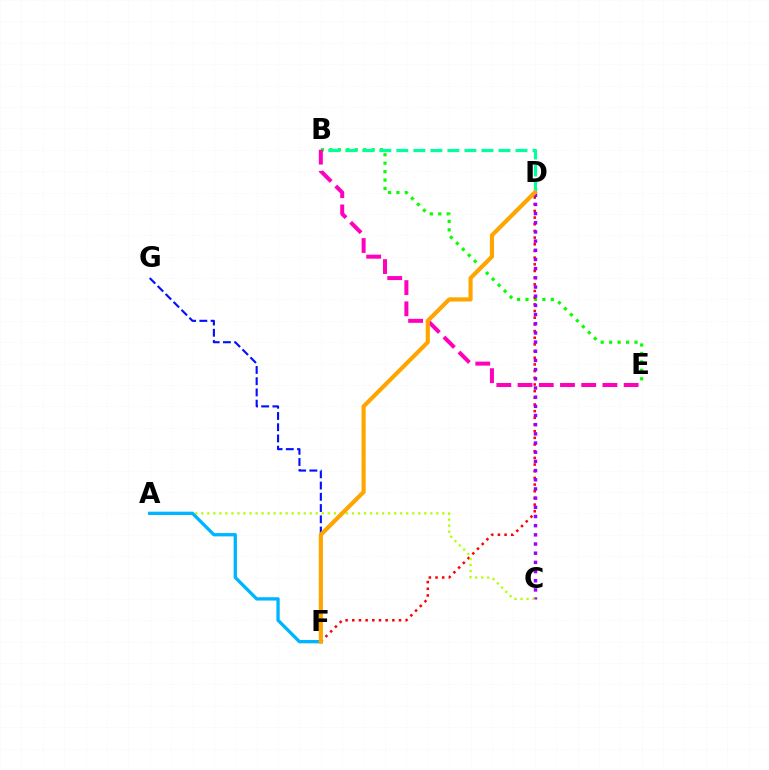{('B', 'E'): [{'color': '#08ff00', 'line_style': 'dotted', 'thickness': 2.3}, {'color': '#ff00bd', 'line_style': 'dashed', 'thickness': 2.88}], ('D', 'F'): [{'color': '#ff0000', 'line_style': 'dotted', 'thickness': 1.81}, {'color': '#ffa500', 'line_style': 'solid', 'thickness': 2.98}], ('B', 'D'): [{'color': '#00ff9d', 'line_style': 'dashed', 'thickness': 2.31}], ('F', 'G'): [{'color': '#0010ff', 'line_style': 'dashed', 'thickness': 1.53}], ('C', 'D'): [{'color': '#9b00ff', 'line_style': 'dotted', 'thickness': 2.49}], ('A', 'C'): [{'color': '#b3ff00', 'line_style': 'dotted', 'thickness': 1.64}], ('A', 'F'): [{'color': '#00b5ff', 'line_style': 'solid', 'thickness': 2.39}]}